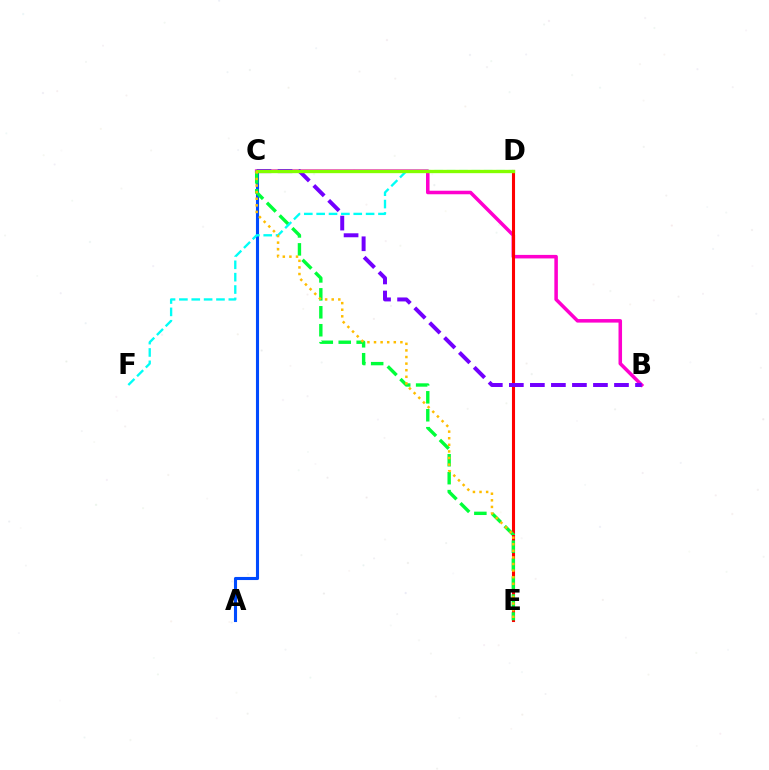{('A', 'C'): [{'color': '#004bff', 'line_style': 'solid', 'thickness': 2.23}], ('B', 'C'): [{'color': '#ff00cf', 'line_style': 'solid', 'thickness': 2.54}, {'color': '#7200ff', 'line_style': 'dashed', 'thickness': 2.86}], ('D', 'E'): [{'color': '#ff0000', 'line_style': 'solid', 'thickness': 2.22}], ('C', 'E'): [{'color': '#00ff39', 'line_style': 'dashed', 'thickness': 2.44}, {'color': '#ffbd00', 'line_style': 'dotted', 'thickness': 1.79}], ('D', 'F'): [{'color': '#00fff6', 'line_style': 'dashed', 'thickness': 1.68}], ('C', 'D'): [{'color': '#84ff00', 'line_style': 'solid', 'thickness': 2.4}]}